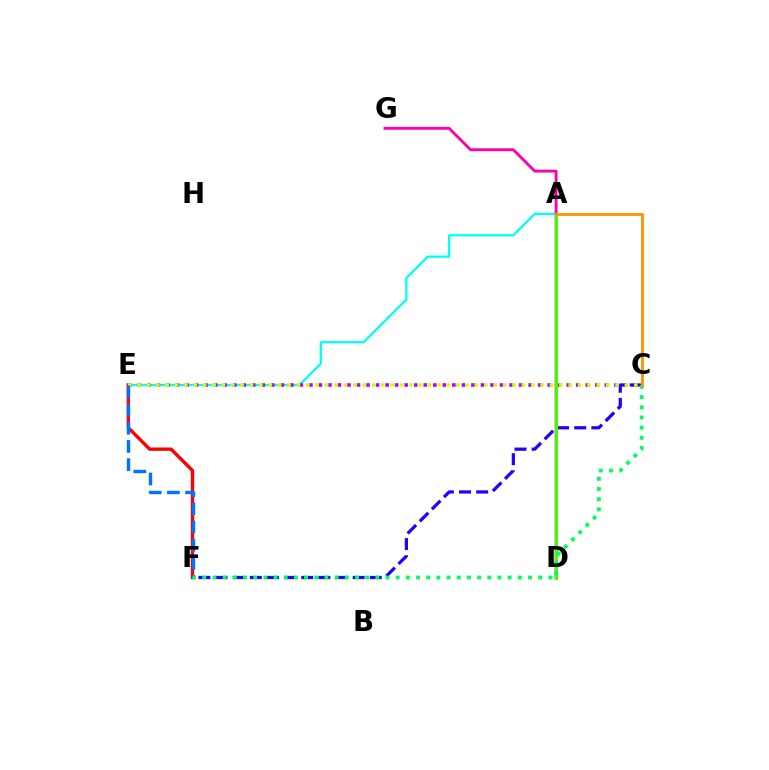{('A', 'E'): [{'color': '#00fff6', 'line_style': 'solid', 'thickness': 1.63}], ('E', 'F'): [{'color': '#ff0000', 'line_style': 'solid', 'thickness': 2.44}, {'color': '#0074ff', 'line_style': 'dashed', 'thickness': 2.47}], ('C', 'E'): [{'color': '#b900ff', 'line_style': 'dotted', 'thickness': 2.59}, {'color': '#d1ff00', 'line_style': 'dotted', 'thickness': 2.55}], ('C', 'F'): [{'color': '#2500ff', 'line_style': 'dashed', 'thickness': 2.33}, {'color': '#00ff5c', 'line_style': 'dotted', 'thickness': 2.77}], ('D', 'G'): [{'color': '#ff00ac', 'line_style': 'solid', 'thickness': 2.07}], ('A', 'D'): [{'color': '#3dff00', 'line_style': 'solid', 'thickness': 2.21}], ('A', 'C'): [{'color': '#ff9400', 'line_style': 'solid', 'thickness': 2.05}]}